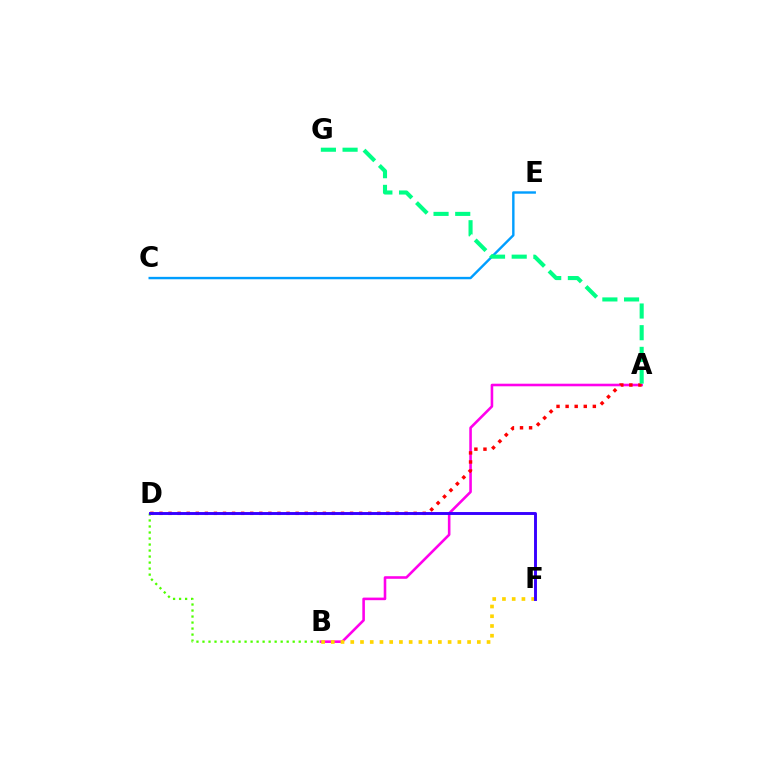{('A', 'B'): [{'color': '#ff00ed', 'line_style': 'solid', 'thickness': 1.86}], ('C', 'E'): [{'color': '#009eff', 'line_style': 'solid', 'thickness': 1.73}], ('A', 'D'): [{'color': '#ff0000', 'line_style': 'dotted', 'thickness': 2.47}], ('B', 'D'): [{'color': '#4fff00', 'line_style': 'dotted', 'thickness': 1.63}], ('B', 'F'): [{'color': '#ffd500', 'line_style': 'dotted', 'thickness': 2.64}], ('A', 'G'): [{'color': '#00ff86', 'line_style': 'dashed', 'thickness': 2.95}], ('D', 'F'): [{'color': '#3700ff', 'line_style': 'solid', 'thickness': 2.1}]}